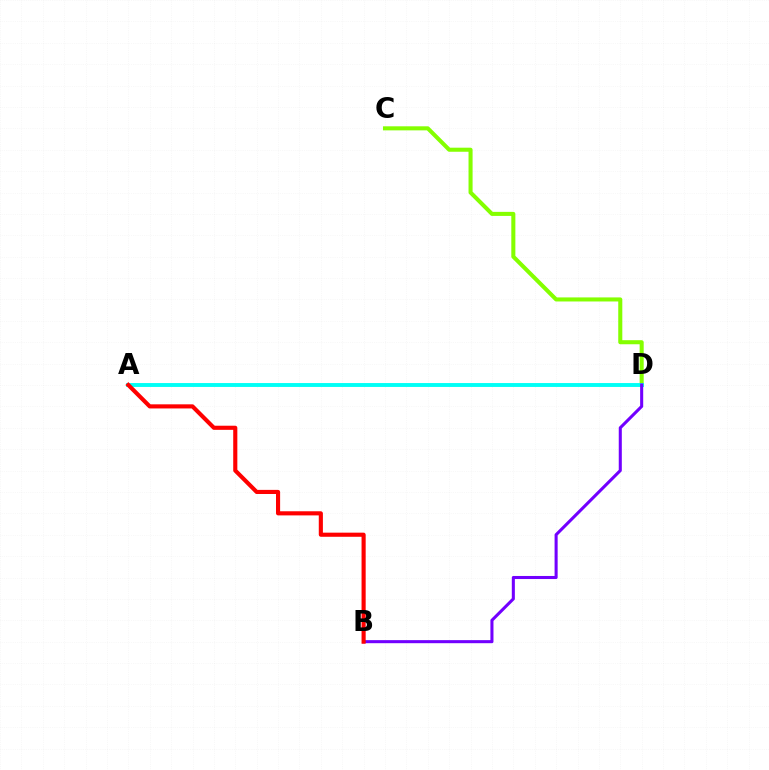{('C', 'D'): [{'color': '#84ff00', 'line_style': 'solid', 'thickness': 2.92}], ('A', 'D'): [{'color': '#00fff6', 'line_style': 'solid', 'thickness': 2.8}], ('B', 'D'): [{'color': '#7200ff', 'line_style': 'solid', 'thickness': 2.2}], ('A', 'B'): [{'color': '#ff0000', 'line_style': 'solid', 'thickness': 2.97}]}